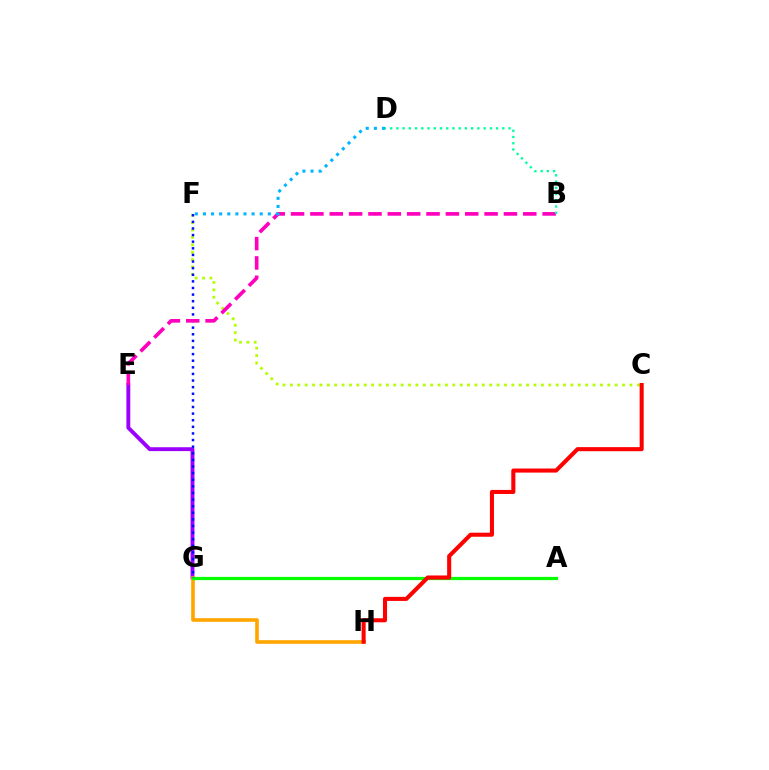{('E', 'G'): [{'color': '#9b00ff', 'line_style': 'solid', 'thickness': 2.79}], ('G', 'H'): [{'color': '#ffa500', 'line_style': 'solid', 'thickness': 2.61}], ('C', 'F'): [{'color': '#b3ff00', 'line_style': 'dotted', 'thickness': 2.01}], ('A', 'G'): [{'color': '#08ff00', 'line_style': 'solid', 'thickness': 2.33}], ('F', 'G'): [{'color': '#0010ff', 'line_style': 'dotted', 'thickness': 1.8}], ('B', 'E'): [{'color': '#ff00bd', 'line_style': 'dashed', 'thickness': 2.63}], ('C', 'H'): [{'color': '#ff0000', 'line_style': 'solid', 'thickness': 2.92}], ('D', 'F'): [{'color': '#00b5ff', 'line_style': 'dotted', 'thickness': 2.2}], ('B', 'D'): [{'color': '#00ff9d', 'line_style': 'dotted', 'thickness': 1.69}]}